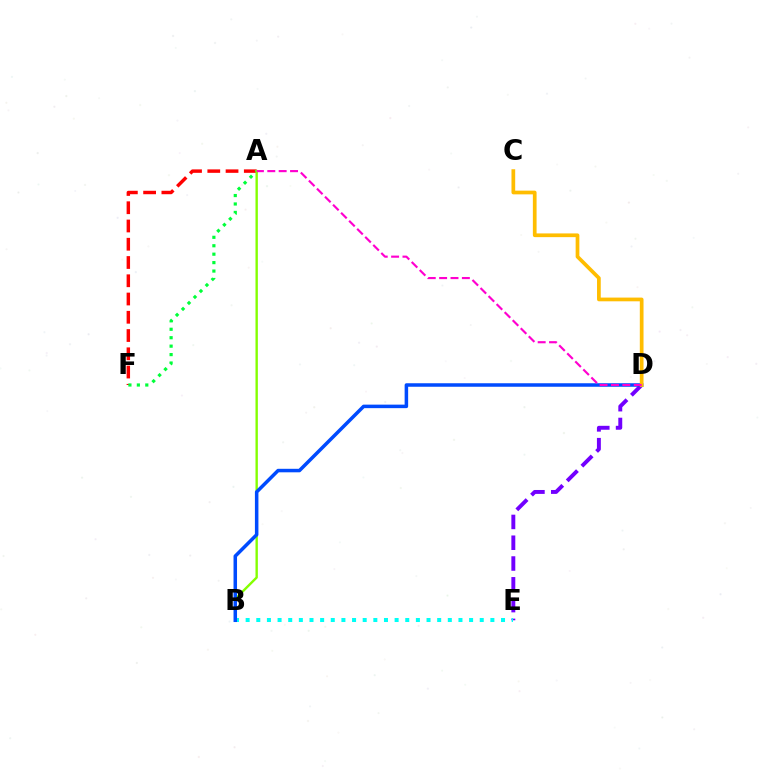{('A', 'F'): [{'color': '#ff0000', 'line_style': 'dashed', 'thickness': 2.48}, {'color': '#00ff39', 'line_style': 'dotted', 'thickness': 2.29}], ('D', 'E'): [{'color': '#7200ff', 'line_style': 'dashed', 'thickness': 2.82}], ('A', 'B'): [{'color': '#84ff00', 'line_style': 'solid', 'thickness': 1.72}], ('B', 'E'): [{'color': '#00fff6', 'line_style': 'dotted', 'thickness': 2.89}], ('B', 'D'): [{'color': '#004bff', 'line_style': 'solid', 'thickness': 2.53}], ('C', 'D'): [{'color': '#ffbd00', 'line_style': 'solid', 'thickness': 2.68}], ('A', 'D'): [{'color': '#ff00cf', 'line_style': 'dashed', 'thickness': 1.55}]}